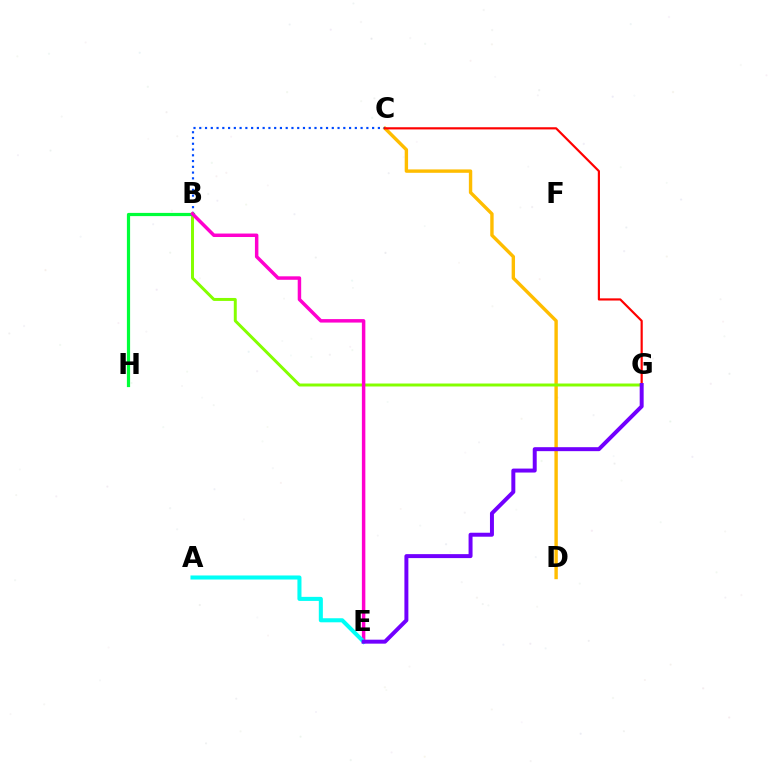{('C', 'D'): [{'color': '#ffbd00', 'line_style': 'solid', 'thickness': 2.44}], ('B', 'C'): [{'color': '#004bff', 'line_style': 'dotted', 'thickness': 1.57}], ('B', 'G'): [{'color': '#84ff00', 'line_style': 'solid', 'thickness': 2.14}], ('B', 'H'): [{'color': '#00ff39', 'line_style': 'solid', 'thickness': 2.31}], ('B', 'E'): [{'color': '#ff00cf', 'line_style': 'solid', 'thickness': 2.5}], ('C', 'G'): [{'color': '#ff0000', 'line_style': 'solid', 'thickness': 1.57}], ('A', 'E'): [{'color': '#00fff6', 'line_style': 'solid', 'thickness': 2.92}], ('E', 'G'): [{'color': '#7200ff', 'line_style': 'solid', 'thickness': 2.86}]}